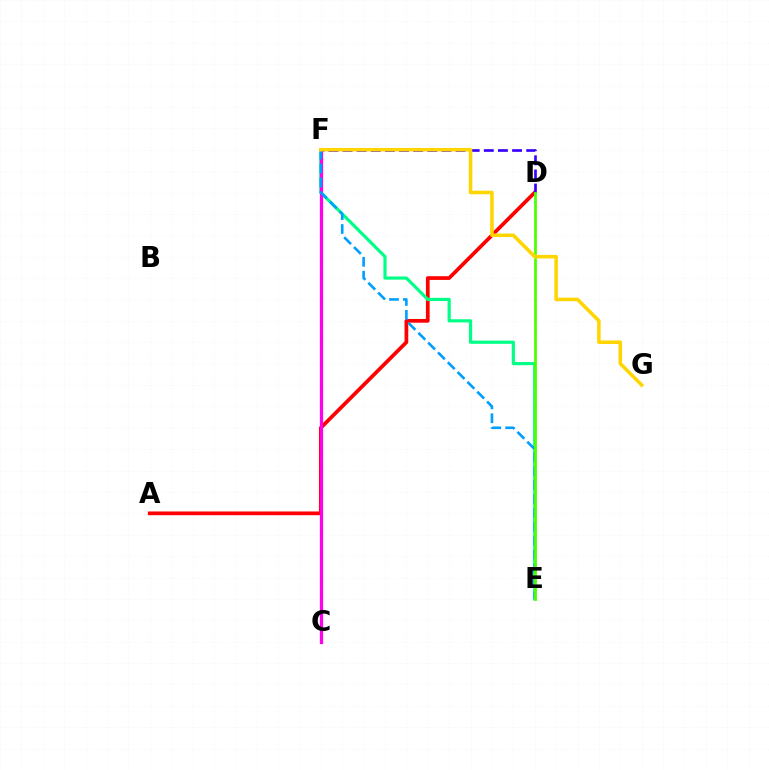{('A', 'D'): [{'color': '#ff0000', 'line_style': 'solid', 'thickness': 2.68}], ('D', 'F'): [{'color': '#3700ff', 'line_style': 'dashed', 'thickness': 1.92}], ('E', 'F'): [{'color': '#00ff86', 'line_style': 'solid', 'thickness': 2.29}, {'color': '#009eff', 'line_style': 'dashed', 'thickness': 1.89}], ('C', 'F'): [{'color': '#ff00ed', 'line_style': 'solid', 'thickness': 2.33}], ('D', 'E'): [{'color': '#4fff00', 'line_style': 'solid', 'thickness': 1.98}], ('F', 'G'): [{'color': '#ffd500', 'line_style': 'solid', 'thickness': 2.55}]}